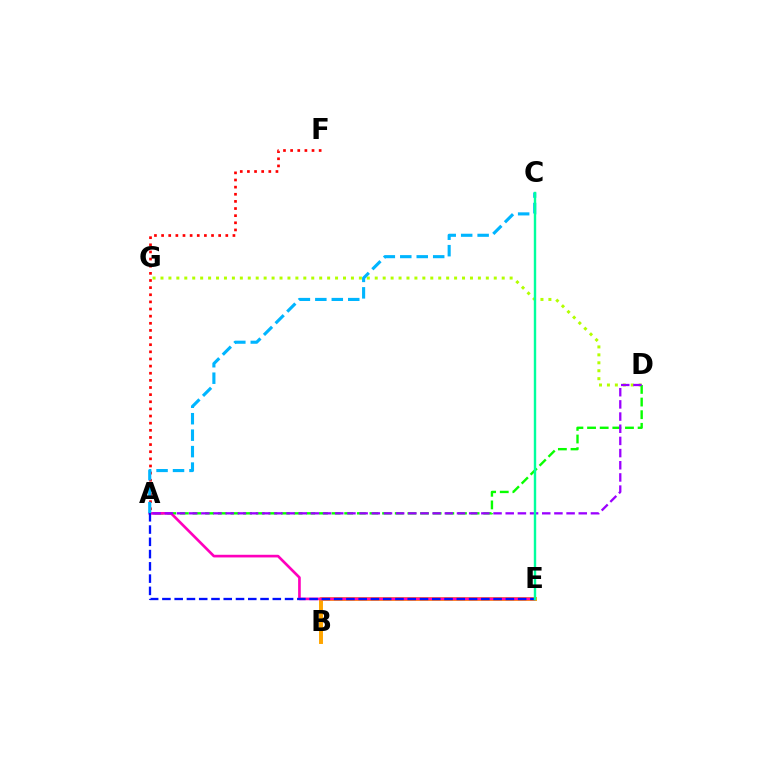{('D', 'G'): [{'color': '#b3ff00', 'line_style': 'dotted', 'thickness': 2.16}], ('A', 'F'): [{'color': '#ff0000', 'line_style': 'dotted', 'thickness': 1.94}], ('A', 'D'): [{'color': '#08ff00', 'line_style': 'dashed', 'thickness': 1.72}, {'color': '#9b00ff', 'line_style': 'dashed', 'thickness': 1.65}], ('B', 'E'): [{'color': '#ffa500', 'line_style': 'solid', 'thickness': 2.84}], ('A', 'E'): [{'color': '#ff00bd', 'line_style': 'solid', 'thickness': 1.91}, {'color': '#0010ff', 'line_style': 'dashed', 'thickness': 1.67}], ('A', 'C'): [{'color': '#00b5ff', 'line_style': 'dashed', 'thickness': 2.24}], ('C', 'E'): [{'color': '#00ff9d', 'line_style': 'solid', 'thickness': 1.73}]}